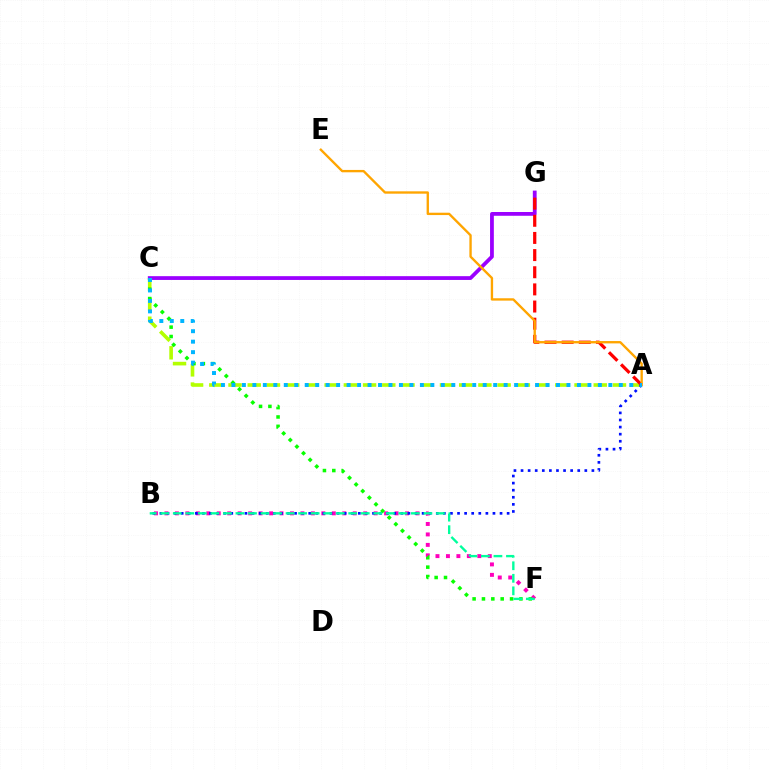{('B', 'F'): [{'color': '#ff00bd', 'line_style': 'dotted', 'thickness': 2.84}, {'color': '#00ff9d', 'line_style': 'dashed', 'thickness': 1.7}], ('C', 'G'): [{'color': '#9b00ff', 'line_style': 'solid', 'thickness': 2.72}], ('A', 'C'): [{'color': '#b3ff00', 'line_style': 'dashed', 'thickness': 2.61}, {'color': '#00b5ff', 'line_style': 'dotted', 'thickness': 2.84}], ('A', 'G'): [{'color': '#ff0000', 'line_style': 'dashed', 'thickness': 2.33}], ('A', 'B'): [{'color': '#0010ff', 'line_style': 'dotted', 'thickness': 1.93}], ('A', 'E'): [{'color': '#ffa500', 'line_style': 'solid', 'thickness': 1.69}], ('C', 'F'): [{'color': '#08ff00', 'line_style': 'dotted', 'thickness': 2.54}]}